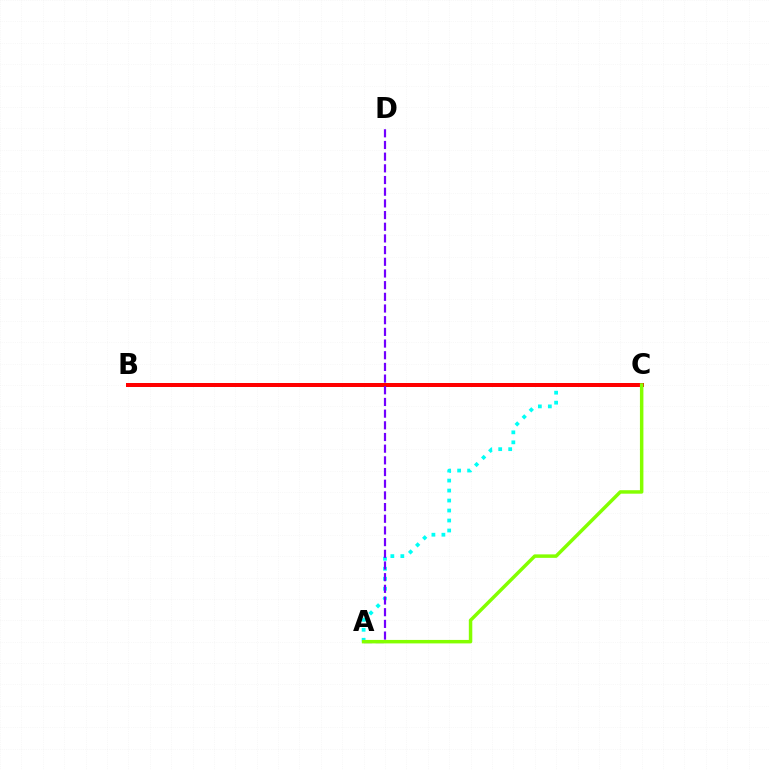{('A', 'C'): [{'color': '#00fff6', 'line_style': 'dotted', 'thickness': 2.71}, {'color': '#84ff00', 'line_style': 'solid', 'thickness': 2.5}], ('B', 'C'): [{'color': '#ff0000', 'line_style': 'solid', 'thickness': 2.88}], ('A', 'D'): [{'color': '#7200ff', 'line_style': 'dashed', 'thickness': 1.59}]}